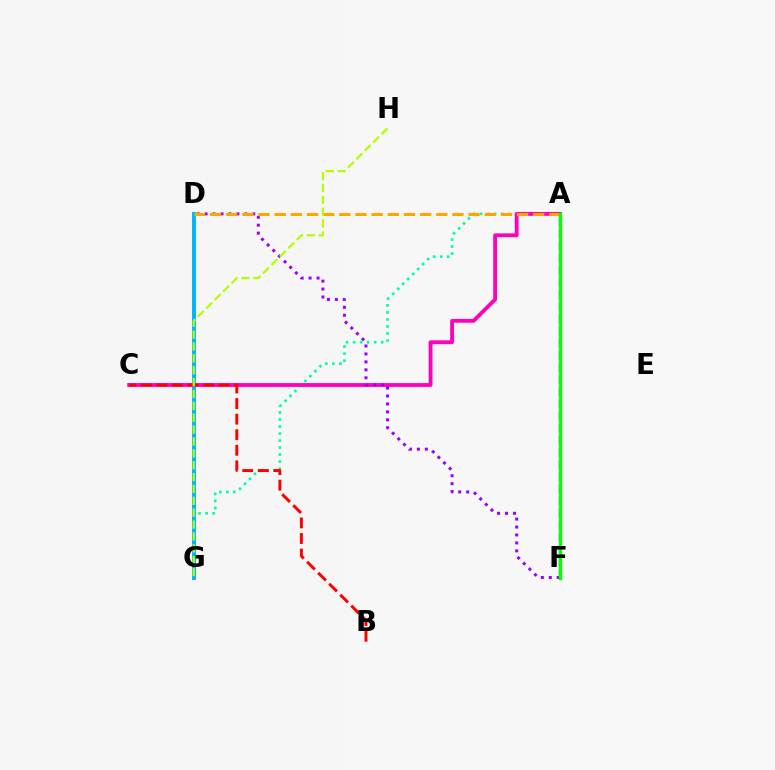{('A', 'G'): [{'color': '#00ff9d', 'line_style': 'dotted', 'thickness': 1.91}], ('A', 'C'): [{'color': '#ff00bd', 'line_style': 'solid', 'thickness': 2.76}], ('D', 'G'): [{'color': '#00b5ff', 'line_style': 'solid', 'thickness': 2.82}], ('B', 'C'): [{'color': '#ff0000', 'line_style': 'dashed', 'thickness': 2.12}], ('D', 'F'): [{'color': '#9b00ff', 'line_style': 'dotted', 'thickness': 2.16}], ('A', 'D'): [{'color': '#ffa500', 'line_style': 'dashed', 'thickness': 2.19}], ('G', 'H'): [{'color': '#b3ff00', 'line_style': 'dashed', 'thickness': 1.61}], ('A', 'F'): [{'color': '#0010ff', 'line_style': 'dashed', 'thickness': 1.65}, {'color': '#08ff00', 'line_style': 'solid', 'thickness': 2.43}]}